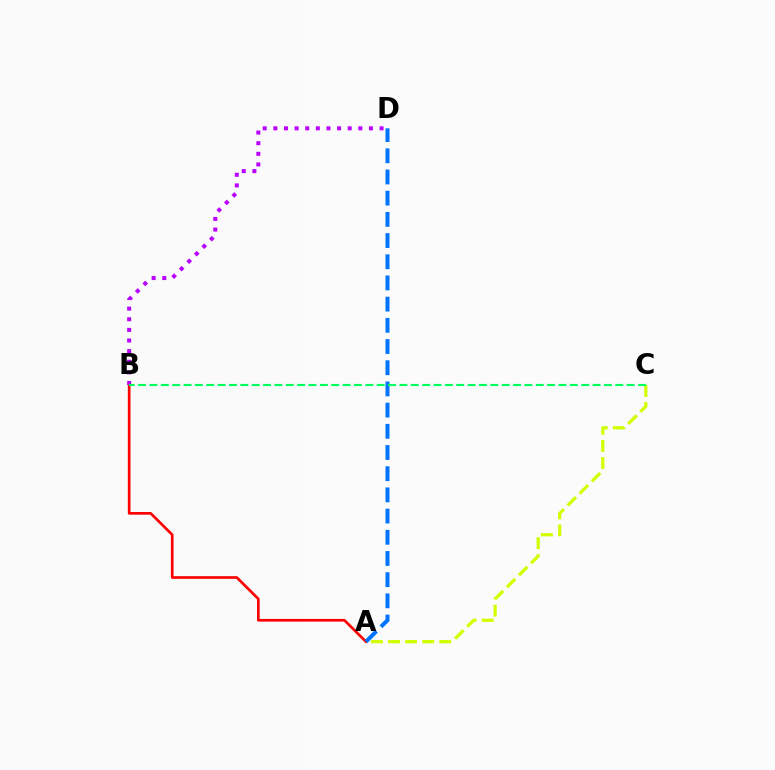{('A', 'C'): [{'color': '#d1ff00', 'line_style': 'dashed', 'thickness': 2.32}], ('A', 'B'): [{'color': '#ff0000', 'line_style': 'solid', 'thickness': 1.93}], ('A', 'D'): [{'color': '#0074ff', 'line_style': 'dashed', 'thickness': 2.88}], ('B', 'D'): [{'color': '#b900ff', 'line_style': 'dotted', 'thickness': 2.89}], ('B', 'C'): [{'color': '#00ff5c', 'line_style': 'dashed', 'thickness': 1.54}]}